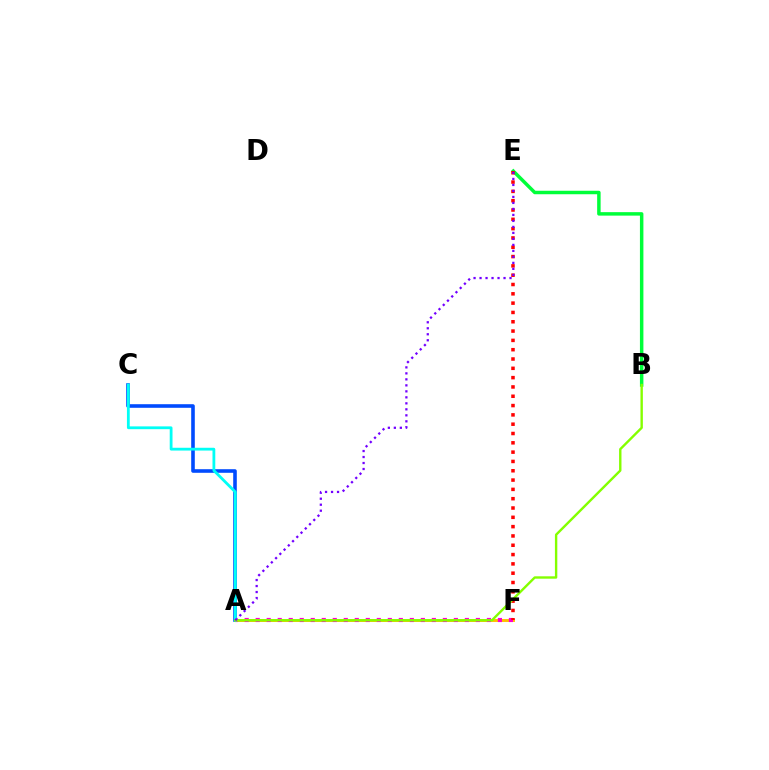{('A', 'F'): [{'color': '#ffbd00', 'line_style': 'solid', 'thickness': 2.1}, {'color': '#ff00cf', 'line_style': 'dotted', 'thickness': 2.99}], ('A', 'C'): [{'color': '#004bff', 'line_style': 'solid', 'thickness': 2.59}, {'color': '#00fff6', 'line_style': 'solid', 'thickness': 2.01}], ('B', 'E'): [{'color': '#00ff39', 'line_style': 'solid', 'thickness': 2.5}], ('E', 'F'): [{'color': '#ff0000', 'line_style': 'dotted', 'thickness': 2.53}], ('A', 'B'): [{'color': '#84ff00', 'line_style': 'solid', 'thickness': 1.72}], ('A', 'E'): [{'color': '#7200ff', 'line_style': 'dotted', 'thickness': 1.63}]}